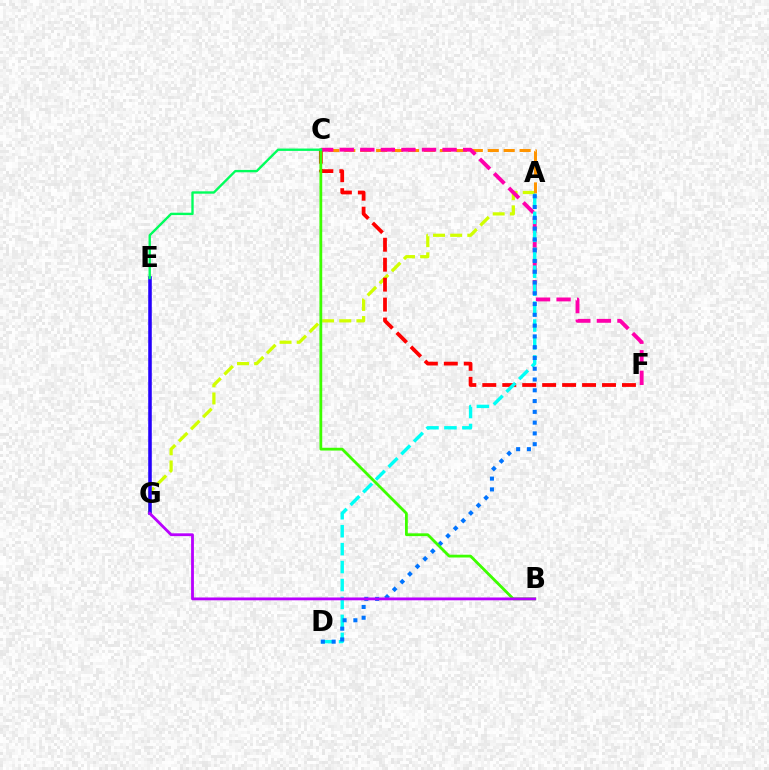{('A', 'G'): [{'color': '#d1ff00', 'line_style': 'dashed', 'thickness': 2.33}], ('A', 'C'): [{'color': '#ff9400', 'line_style': 'dashed', 'thickness': 2.17}], ('C', 'F'): [{'color': '#ff0000', 'line_style': 'dashed', 'thickness': 2.71}, {'color': '#ff00ac', 'line_style': 'dashed', 'thickness': 2.79}], ('A', 'D'): [{'color': '#00fff6', 'line_style': 'dashed', 'thickness': 2.44}, {'color': '#0074ff', 'line_style': 'dotted', 'thickness': 2.93}], ('B', 'C'): [{'color': '#3dff00', 'line_style': 'solid', 'thickness': 2.01}], ('E', 'G'): [{'color': '#2500ff', 'line_style': 'solid', 'thickness': 2.56}], ('C', 'E'): [{'color': '#00ff5c', 'line_style': 'solid', 'thickness': 1.7}], ('B', 'G'): [{'color': '#b900ff', 'line_style': 'solid', 'thickness': 2.03}]}